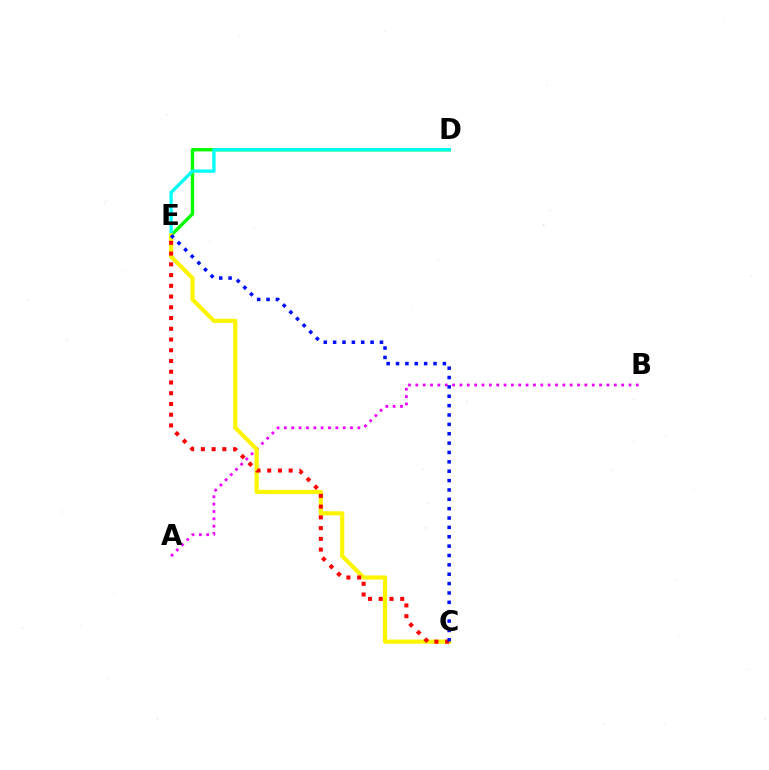{('D', 'E'): [{'color': '#08ff00', 'line_style': 'solid', 'thickness': 2.43}, {'color': '#00fff6', 'line_style': 'solid', 'thickness': 2.38}], ('A', 'B'): [{'color': '#ee00ff', 'line_style': 'dotted', 'thickness': 2.0}], ('C', 'E'): [{'color': '#fcf500', 'line_style': 'solid', 'thickness': 3.0}, {'color': '#ff0000', 'line_style': 'dotted', 'thickness': 2.92}, {'color': '#0010ff', 'line_style': 'dotted', 'thickness': 2.54}]}